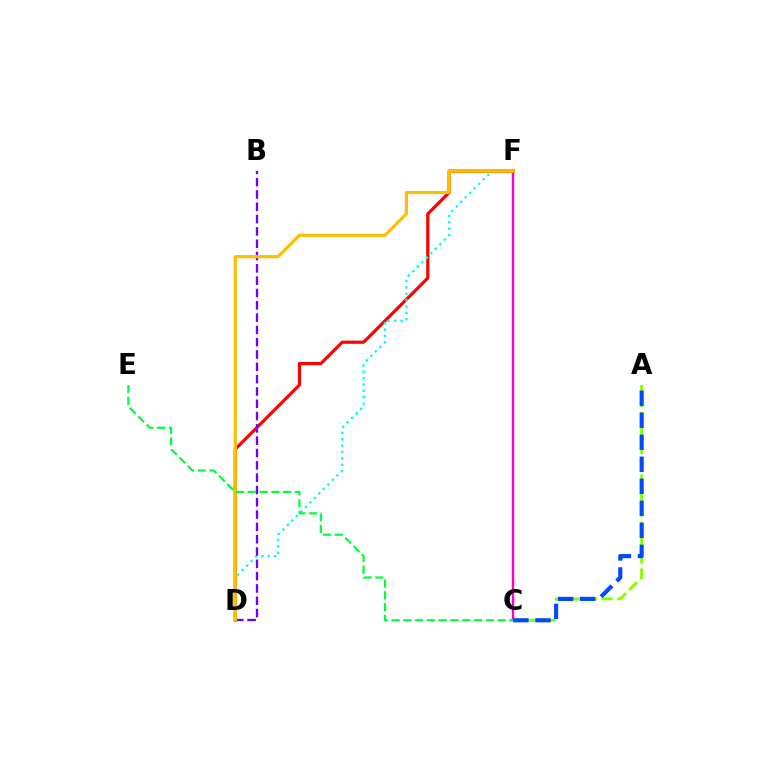{('A', 'C'): [{'color': '#84ff00', 'line_style': 'dashed', 'thickness': 2.13}, {'color': '#004bff', 'line_style': 'dashed', 'thickness': 2.99}], ('D', 'F'): [{'color': '#ff0000', 'line_style': 'solid', 'thickness': 2.29}, {'color': '#00fff6', 'line_style': 'dotted', 'thickness': 1.73}, {'color': '#ffbd00', 'line_style': 'solid', 'thickness': 2.27}], ('C', 'F'): [{'color': '#ff00cf', 'line_style': 'solid', 'thickness': 1.73}], ('B', 'D'): [{'color': '#7200ff', 'line_style': 'dashed', 'thickness': 1.67}], ('C', 'E'): [{'color': '#00ff39', 'line_style': 'dashed', 'thickness': 1.6}]}